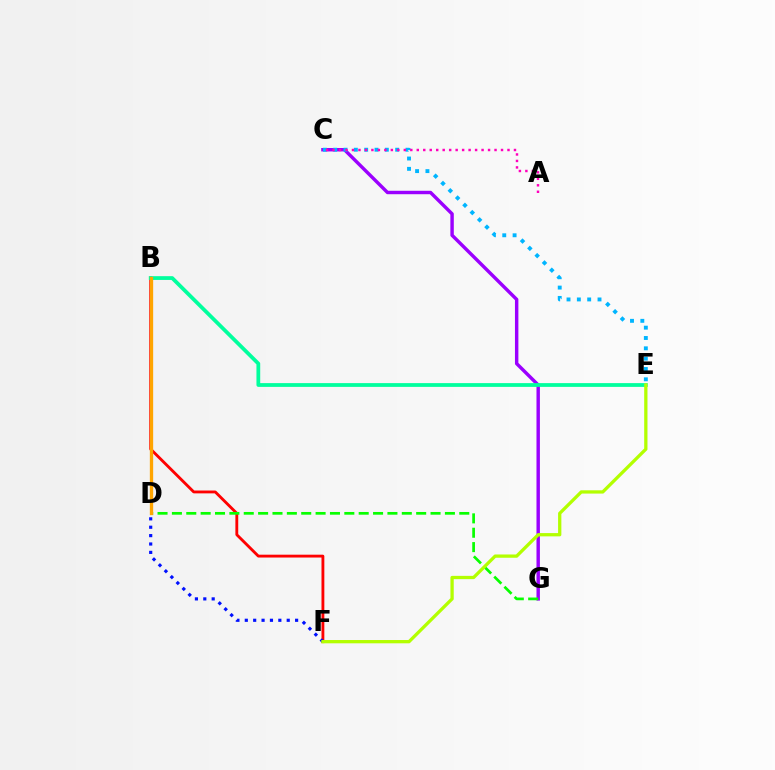{('B', 'F'): [{'color': '#ff0000', 'line_style': 'solid', 'thickness': 2.05}], ('C', 'G'): [{'color': '#9b00ff', 'line_style': 'solid', 'thickness': 2.47}], ('D', 'G'): [{'color': '#08ff00', 'line_style': 'dashed', 'thickness': 1.95}], ('C', 'E'): [{'color': '#00b5ff', 'line_style': 'dotted', 'thickness': 2.81}], ('A', 'C'): [{'color': '#ff00bd', 'line_style': 'dotted', 'thickness': 1.76}], ('B', 'E'): [{'color': '#00ff9d', 'line_style': 'solid', 'thickness': 2.71}], ('D', 'F'): [{'color': '#0010ff', 'line_style': 'dotted', 'thickness': 2.28}], ('E', 'F'): [{'color': '#b3ff00', 'line_style': 'solid', 'thickness': 2.36}], ('B', 'D'): [{'color': '#ffa500', 'line_style': 'solid', 'thickness': 2.39}]}